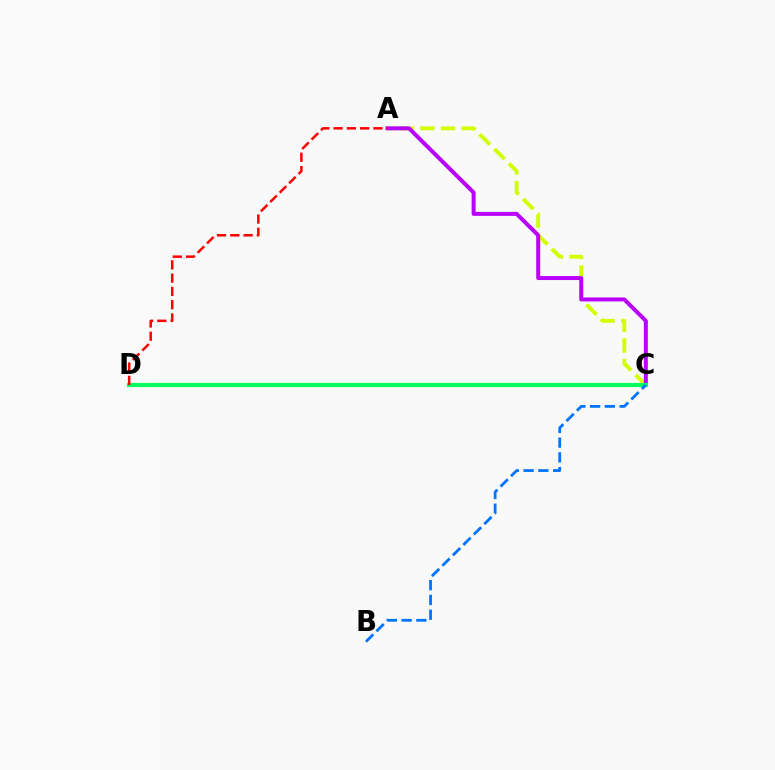{('A', 'C'): [{'color': '#d1ff00', 'line_style': 'dashed', 'thickness': 2.81}, {'color': '#b900ff', 'line_style': 'solid', 'thickness': 2.86}], ('C', 'D'): [{'color': '#00ff5c', 'line_style': 'solid', 'thickness': 3.0}], ('A', 'D'): [{'color': '#ff0000', 'line_style': 'dashed', 'thickness': 1.8}], ('B', 'C'): [{'color': '#0074ff', 'line_style': 'dashed', 'thickness': 2.01}]}